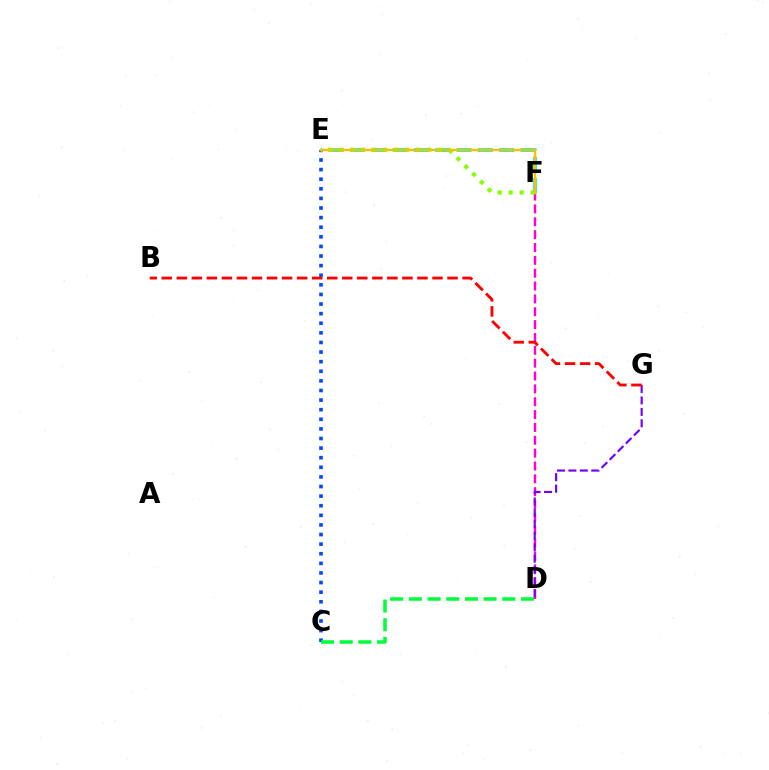{('C', 'E'): [{'color': '#004bff', 'line_style': 'dotted', 'thickness': 2.61}], ('C', 'D'): [{'color': '#00ff39', 'line_style': 'dashed', 'thickness': 2.54}], ('D', 'F'): [{'color': '#ff00cf', 'line_style': 'dashed', 'thickness': 1.75}], ('D', 'G'): [{'color': '#7200ff', 'line_style': 'dashed', 'thickness': 1.55}], ('E', 'F'): [{'color': '#00fff6', 'line_style': 'dashed', 'thickness': 2.89}, {'color': '#84ff00', 'line_style': 'dotted', 'thickness': 2.99}, {'color': '#ffbd00', 'line_style': 'solid', 'thickness': 1.78}], ('B', 'G'): [{'color': '#ff0000', 'line_style': 'dashed', 'thickness': 2.04}]}